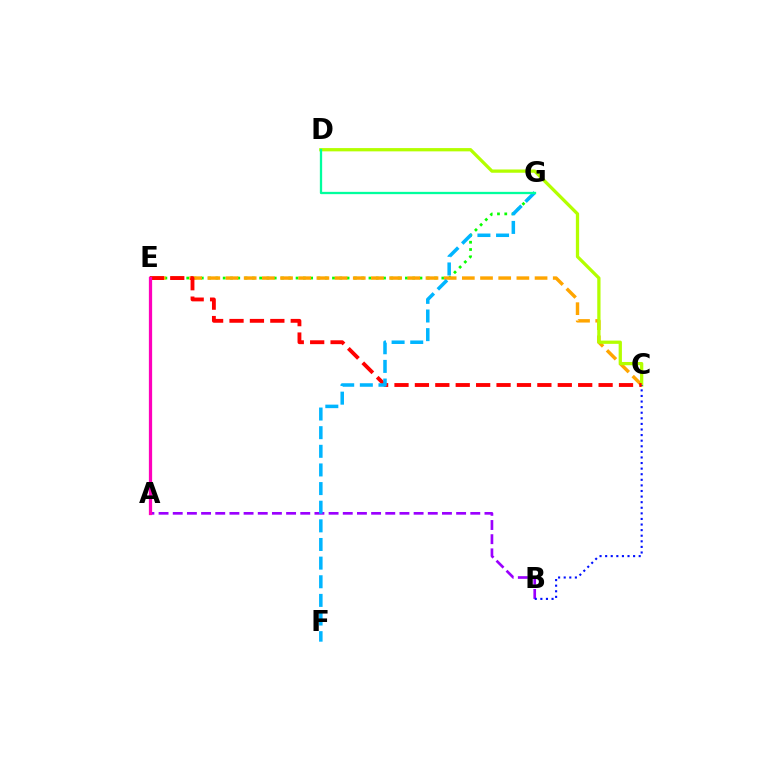{('E', 'G'): [{'color': '#08ff00', 'line_style': 'dotted', 'thickness': 1.98}], ('A', 'B'): [{'color': '#9b00ff', 'line_style': 'dashed', 'thickness': 1.92}], ('C', 'E'): [{'color': '#ffa500', 'line_style': 'dashed', 'thickness': 2.47}, {'color': '#ff0000', 'line_style': 'dashed', 'thickness': 2.77}], ('C', 'D'): [{'color': '#b3ff00', 'line_style': 'solid', 'thickness': 2.36}], ('B', 'C'): [{'color': '#0010ff', 'line_style': 'dotted', 'thickness': 1.52}], ('A', 'E'): [{'color': '#ff00bd', 'line_style': 'solid', 'thickness': 2.34}], ('F', 'G'): [{'color': '#00b5ff', 'line_style': 'dashed', 'thickness': 2.53}], ('D', 'G'): [{'color': '#00ff9d', 'line_style': 'solid', 'thickness': 1.66}]}